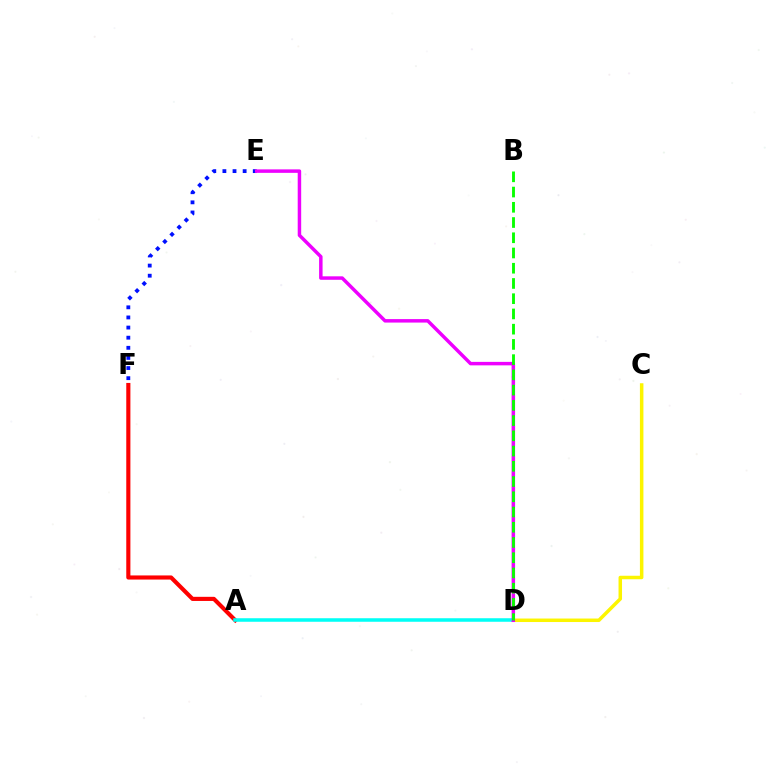{('E', 'F'): [{'color': '#0010ff', 'line_style': 'dotted', 'thickness': 2.75}], ('C', 'D'): [{'color': '#fcf500', 'line_style': 'solid', 'thickness': 2.52}], ('A', 'F'): [{'color': '#ff0000', 'line_style': 'solid', 'thickness': 2.97}], ('A', 'D'): [{'color': '#00fff6', 'line_style': 'solid', 'thickness': 2.54}], ('D', 'E'): [{'color': '#ee00ff', 'line_style': 'solid', 'thickness': 2.5}], ('B', 'D'): [{'color': '#08ff00', 'line_style': 'dashed', 'thickness': 2.07}]}